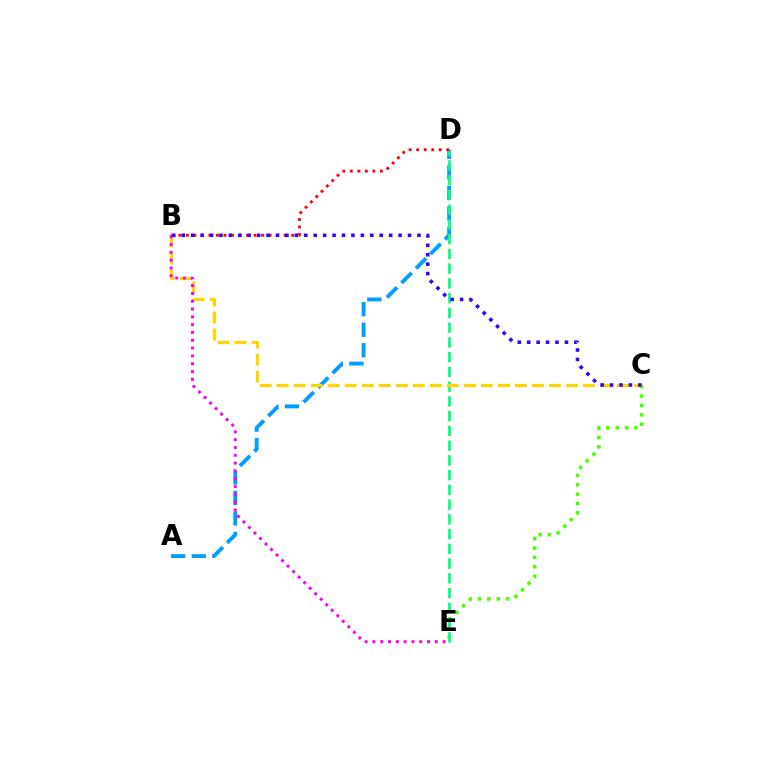{('A', 'D'): [{'color': '#009eff', 'line_style': 'dashed', 'thickness': 2.79}], ('C', 'E'): [{'color': '#4fff00', 'line_style': 'dotted', 'thickness': 2.54}], ('D', 'E'): [{'color': '#00ff86', 'line_style': 'dashed', 'thickness': 2.0}], ('B', 'C'): [{'color': '#ffd500', 'line_style': 'dashed', 'thickness': 2.31}, {'color': '#3700ff', 'line_style': 'dotted', 'thickness': 2.56}], ('B', 'D'): [{'color': '#ff0000', 'line_style': 'dotted', 'thickness': 2.04}], ('B', 'E'): [{'color': '#ff00ed', 'line_style': 'dotted', 'thickness': 2.12}]}